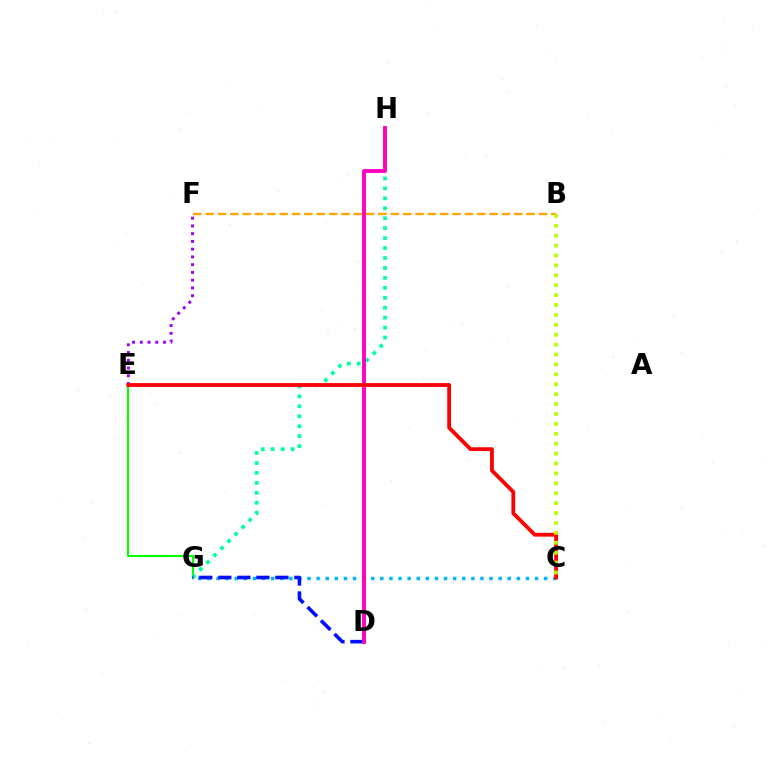{('C', 'G'): [{'color': '#00b5ff', 'line_style': 'dotted', 'thickness': 2.47}], ('B', 'F'): [{'color': '#ffa500', 'line_style': 'dashed', 'thickness': 1.68}], ('E', 'G'): [{'color': '#08ff00', 'line_style': 'solid', 'thickness': 1.53}], ('G', 'H'): [{'color': '#00ff9d', 'line_style': 'dotted', 'thickness': 2.7}], ('E', 'F'): [{'color': '#9b00ff', 'line_style': 'dotted', 'thickness': 2.11}], ('D', 'G'): [{'color': '#0010ff', 'line_style': 'dashed', 'thickness': 2.59}], ('D', 'H'): [{'color': '#ff00bd', 'line_style': 'solid', 'thickness': 2.79}], ('C', 'E'): [{'color': '#ff0000', 'line_style': 'solid', 'thickness': 2.74}], ('B', 'C'): [{'color': '#b3ff00', 'line_style': 'dotted', 'thickness': 2.69}]}